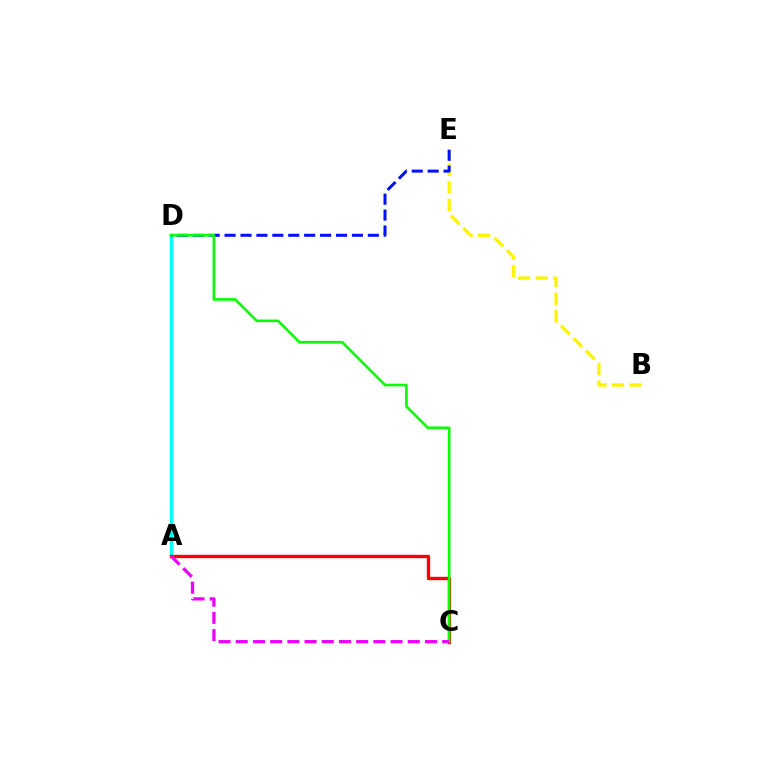{('B', 'E'): [{'color': '#fcf500', 'line_style': 'dashed', 'thickness': 2.39}], ('A', 'D'): [{'color': '#00fff6', 'line_style': 'solid', 'thickness': 2.44}], ('D', 'E'): [{'color': '#0010ff', 'line_style': 'dashed', 'thickness': 2.16}], ('A', 'C'): [{'color': '#ff0000', 'line_style': 'solid', 'thickness': 2.42}, {'color': '#ee00ff', 'line_style': 'dashed', 'thickness': 2.34}], ('C', 'D'): [{'color': '#08ff00', 'line_style': 'solid', 'thickness': 1.89}]}